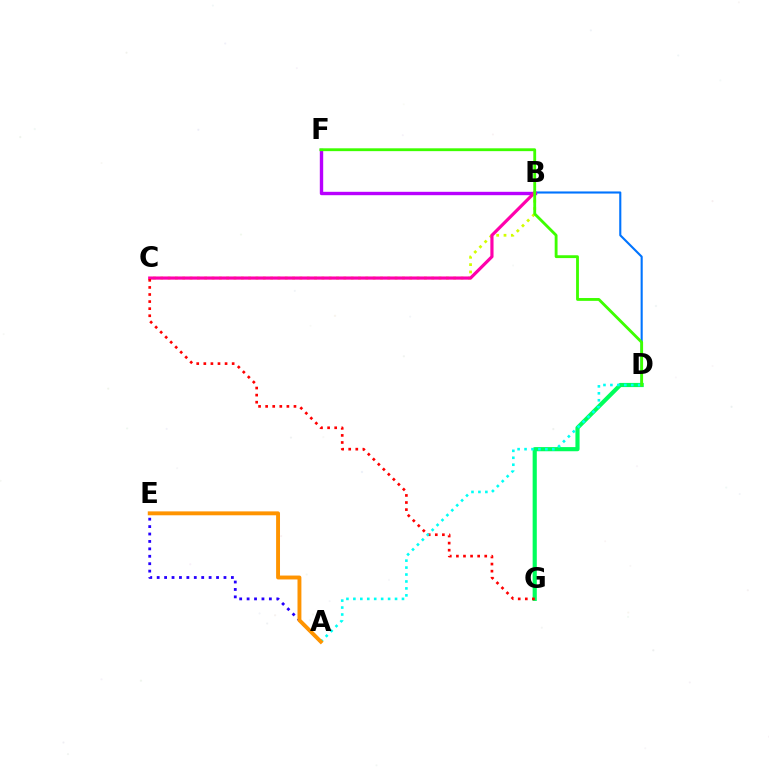{('D', 'G'): [{'color': '#00ff5c', 'line_style': 'solid', 'thickness': 2.99}], ('A', 'E'): [{'color': '#2500ff', 'line_style': 'dotted', 'thickness': 2.02}, {'color': '#ff9400', 'line_style': 'solid', 'thickness': 2.81}], ('B', 'D'): [{'color': '#0074ff', 'line_style': 'solid', 'thickness': 1.52}], ('B', 'C'): [{'color': '#d1ff00', 'line_style': 'dotted', 'thickness': 1.99}, {'color': '#ff00ac', 'line_style': 'solid', 'thickness': 2.29}], ('B', 'F'): [{'color': '#b900ff', 'line_style': 'solid', 'thickness': 2.43}], ('C', 'G'): [{'color': '#ff0000', 'line_style': 'dotted', 'thickness': 1.92}], ('A', 'D'): [{'color': '#00fff6', 'line_style': 'dotted', 'thickness': 1.89}], ('D', 'F'): [{'color': '#3dff00', 'line_style': 'solid', 'thickness': 2.04}]}